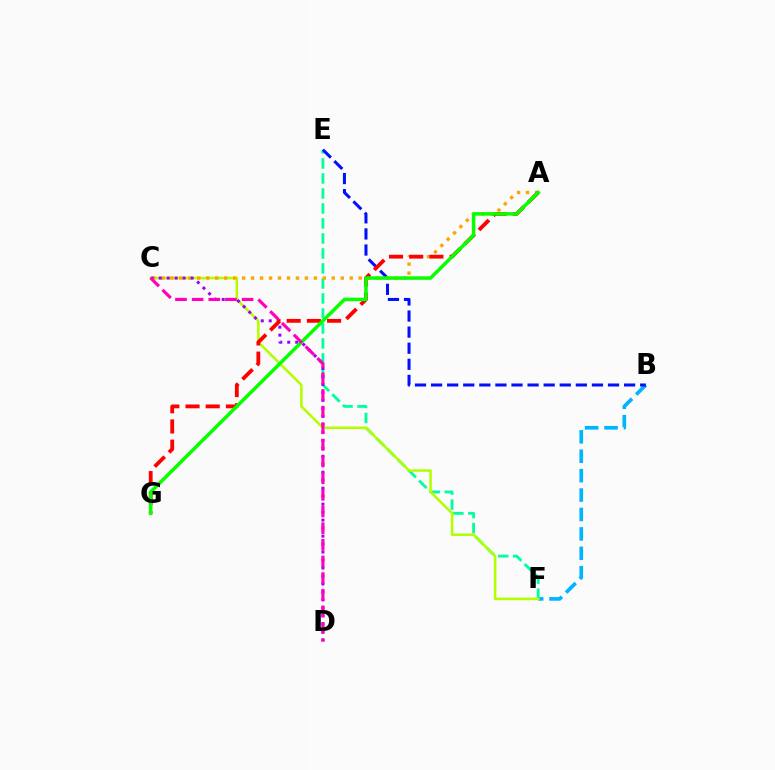{('B', 'F'): [{'color': '#00b5ff', 'line_style': 'dashed', 'thickness': 2.64}], ('E', 'F'): [{'color': '#00ff9d', 'line_style': 'dashed', 'thickness': 2.04}], ('B', 'E'): [{'color': '#0010ff', 'line_style': 'dashed', 'thickness': 2.19}], ('C', 'F'): [{'color': '#b3ff00', 'line_style': 'solid', 'thickness': 1.84}], ('A', 'C'): [{'color': '#ffa500', 'line_style': 'dotted', 'thickness': 2.44}], ('C', 'D'): [{'color': '#9b00ff', 'line_style': 'dotted', 'thickness': 2.17}, {'color': '#ff00bd', 'line_style': 'dashed', 'thickness': 2.26}], ('A', 'G'): [{'color': '#ff0000', 'line_style': 'dashed', 'thickness': 2.74}, {'color': '#08ff00', 'line_style': 'solid', 'thickness': 2.53}]}